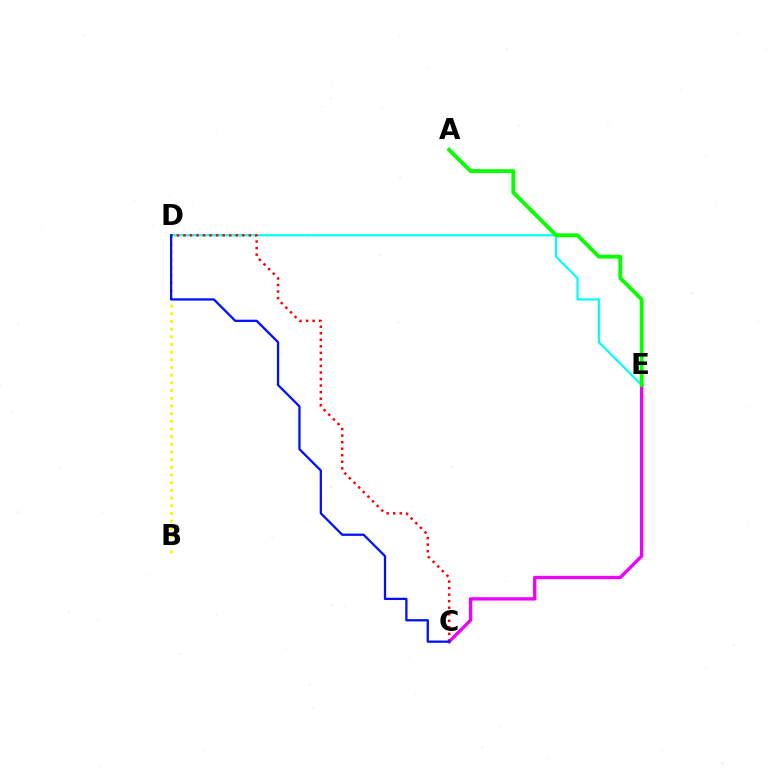{('D', 'E'): [{'color': '#00fff6', 'line_style': 'solid', 'thickness': 1.57}], ('C', 'E'): [{'color': '#ee00ff', 'line_style': 'solid', 'thickness': 2.4}], ('B', 'D'): [{'color': '#fcf500', 'line_style': 'dotted', 'thickness': 2.09}], ('C', 'D'): [{'color': '#ff0000', 'line_style': 'dotted', 'thickness': 1.78}, {'color': '#0010ff', 'line_style': 'solid', 'thickness': 1.64}], ('A', 'E'): [{'color': '#08ff00', 'line_style': 'solid', 'thickness': 2.78}]}